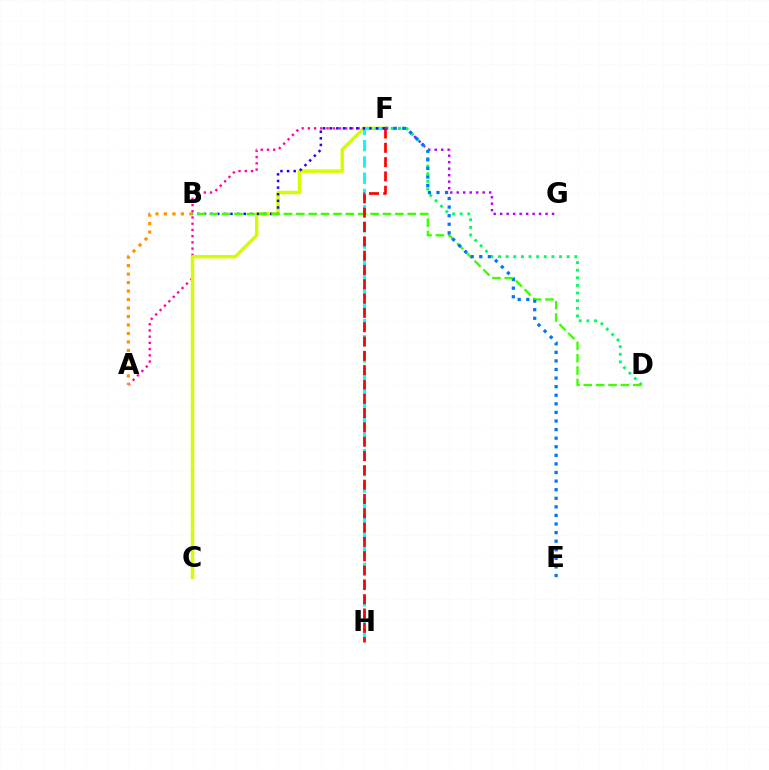{('F', 'G'): [{'color': '#b900ff', 'line_style': 'dotted', 'thickness': 1.76}], ('D', 'F'): [{'color': '#00ff5c', 'line_style': 'dotted', 'thickness': 2.07}], ('A', 'F'): [{'color': '#ff00ac', 'line_style': 'dotted', 'thickness': 1.69}], ('C', 'F'): [{'color': '#d1ff00', 'line_style': 'solid', 'thickness': 2.49}], ('A', 'B'): [{'color': '#ff9400', 'line_style': 'dotted', 'thickness': 2.3}], ('F', 'H'): [{'color': '#00fff6', 'line_style': 'dashed', 'thickness': 2.21}, {'color': '#ff0000', 'line_style': 'dashed', 'thickness': 1.94}], ('B', 'F'): [{'color': '#2500ff', 'line_style': 'dotted', 'thickness': 1.8}], ('B', 'D'): [{'color': '#3dff00', 'line_style': 'dashed', 'thickness': 1.68}], ('E', 'F'): [{'color': '#0074ff', 'line_style': 'dotted', 'thickness': 2.33}]}